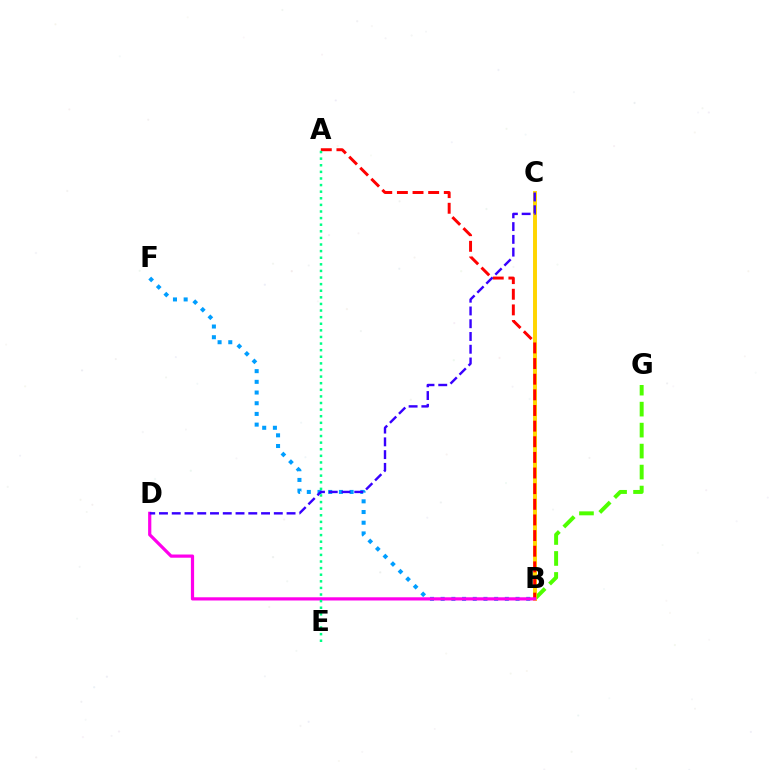{('B', 'G'): [{'color': '#4fff00', 'line_style': 'dashed', 'thickness': 2.85}], ('B', 'F'): [{'color': '#009eff', 'line_style': 'dotted', 'thickness': 2.91}], ('B', 'C'): [{'color': '#ffd500', 'line_style': 'solid', 'thickness': 2.83}], ('A', 'B'): [{'color': '#ff0000', 'line_style': 'dashed', 'thickness': 2.12}], ('B', 'D'): [{'color': '#ff00ed', 'line_style': 'solid', 'thickness': 2.31}], ('C', 'D'): [{'color': '#3700ff', 'line_style': 'dashed', 'thickness': 1.73}], ('A', 'E'): [{'color': '#00ff86', 'line_style': 'dotted', 'thickness': 1.79}]}